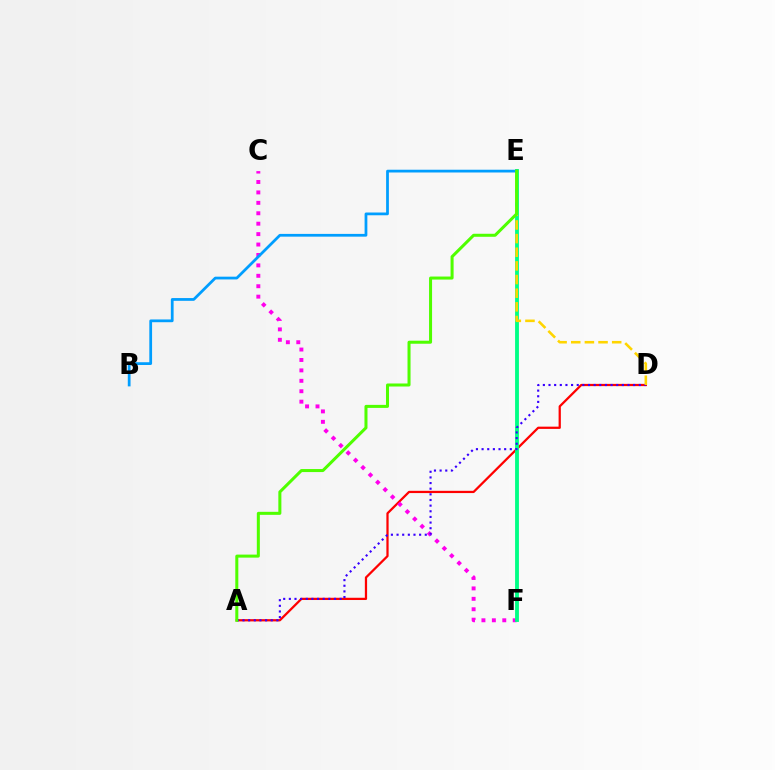{('A', 'D'): [{'color': '#ff0000', 'line_style': 'solid', 'thickness': 1.62}, {'color': '#3700ff', 'line_style': 'dotted', 'thickness': 1.53}], ('C', 'F'): [{'color': '#ff00ed', 'line_style': 'dotted', 'thickness': 2.83}], ('E', 'F'): [{'color': '#00ff86', 'line_style': 'solid', 'thickness': 2.76}], ('D', 'E'): [{'color': '#ffd500', 'line_style': 'dashed', 'thickness': 1.85}], ('B', 'E'): [{'color': '#009eff', 'line_style': 'solid', 'thickness': 1.99}], ('A', 'E'): [{'color': '#4fff00', 'line_style': 'solid', 'thickness': 2.18}]}